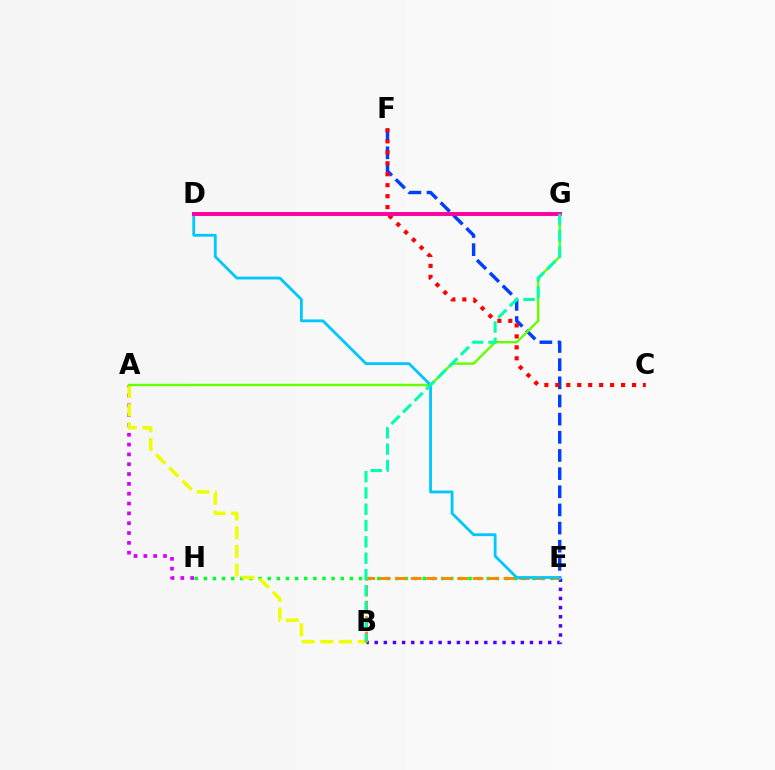{('B', 'E'): [{'color': '#4f00ff', 'line_style': 'dotted', 'thickness': 2.48}, {'color': '#ff8800', 'line_style': 'dashed', 'thickness': 2.1}], ('E', 'H'): [{'color': '#00ff27', 'line_style': 'dotted', 'thickness': 2.48}], ('E', 'F'): [{'color': '#003fff', 'line_style': 'dashed', 'thickness': 2.47}], ('C', 'F'): [{'color': '#ff0000', 'line_style': 'dotted', 'thickness': 2.98}], ('A', 'H'): [{'color': '#d600ff', 'line_style': 'dotted', 'thickness': 2.67}], ('A', 'B'): [{'color': '#eeff00', 'line_style': 'dashed', 'thickness': 2.53}], ('A', 'G'): [{'color': '#66ff00', 'line_style': 'solid', 'thickness': 1.74}], ('D', 'E'): [{'color': '#00c7ff', 'line_style': 'solid', 'thickness': 2.02}], ('D', 'G'): [{'color': '#ff00a0', 'line_style': 'solid', 'thickness': 2.81}], ('B', 'G'): [{'color': '#00ffaf', 'line_style': 'dashed', 'thickness': 2.22}]}